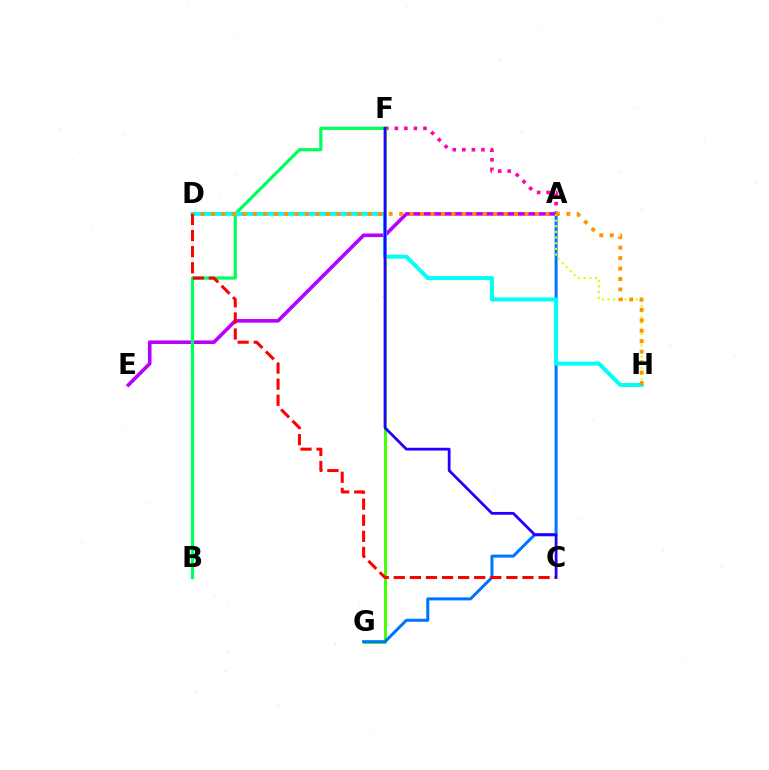{('A', 'E'): [{'color': '#b900ff', 'line_style': 'solid', 'thickness': 2.59}], ('A', 'F'): [{'color': '#ff00ac', 'line_style': 'dotted', 'thickness': 2.59}], ('F', 'G'): [{'color': '#3dff00', 'line_style': 'solid', 'thickness': 2.08}], ('B', 'F'): [{'color': '#00ff5c', 'line_style': 'solid', 'thickness': 2.3}], ('A', 'G'): [{'color': '#0074ff', 'line_style': 'solid', 'thickness': 2.17}], ('D', 'H'): [{'color': '#00fff6', 'line_style': 'solid', 'thickness': 2.88}, {'color': '#ff9400', 'line_style': 'dotted', 'thickness': 2.84}], ('A', 'H'): [{'color': '#d1ff00', 'line_style': 'dotted', 'thickness': 1.54}], ('C', 'D'): [{'color': '#ff0000', 'line_style': 'dashed', 'thickness': 2.18}], ('C', 'F'): [{'color': '#2500ff', 'line_style': 'solid', 'thickness': 2.01}]}